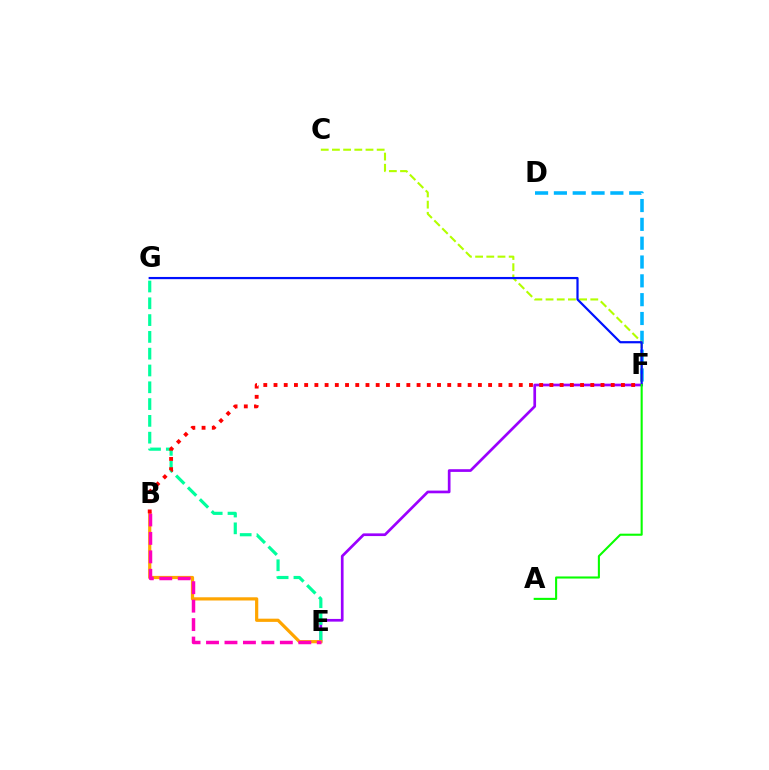{('D', 'F'): [{'color': '#00b5ff', 'line_style': 'dashed', 'thickness': 2.56}], ('C', 'F'): [{'color': '#b3ff00', 'line_style': 'dashed', 'thickness': 1.52}], ('E', 'F'): [{'color': '#9b00ff', 'line_style': 'solid', 'thickness': 1.94}], ('E', 'G'): [{'color': '#00ff9d', 'line_style': 'dashed', 'thickness': 2.28}], ('F', 'G'): [{'color': '#0010ff', 'line_style': 'solid', 'thickness': 1.59}], ('B', 'E'): [{'color': '#ffa500', 'line_style': 'solid', 'thickness': 2.31}, {'color': '#ff00bd', 'line_style': 'dashed', 'thickness': 2.51}], ('B', 'F'): [{'color': '#ff0000', 'line_style': 'dotted', 'thickness': 2.78}], ('A', 'F'): [{'color': '#08ff00', 'line_style': 'solid', 'thickness': 1.51}]}